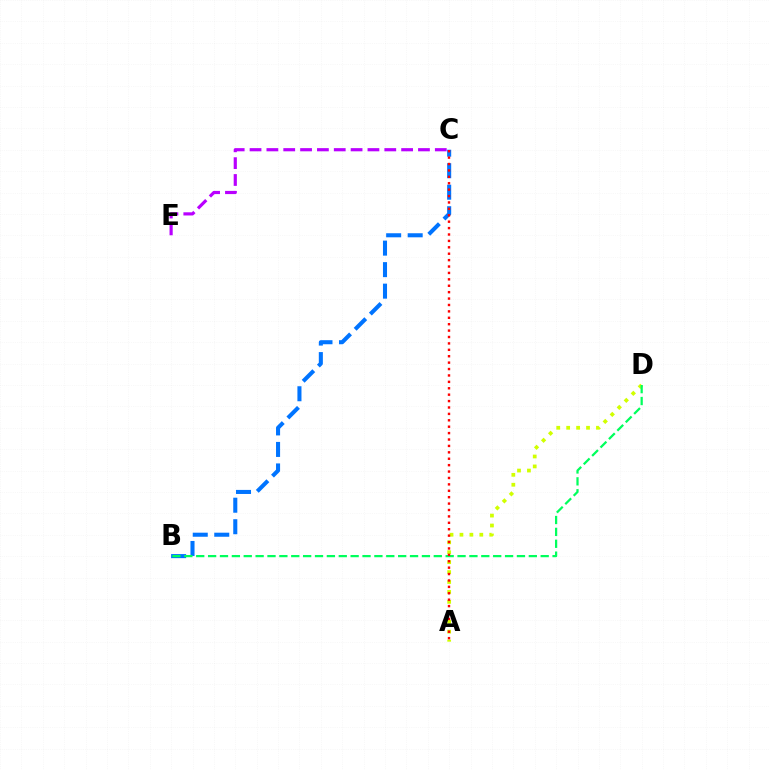{('C', 'E'): [{'color': '#b900ff', 'line_style': 'dashed', 'thickness': 2.29}], ('A', 'D'): [{'color': '#d1ff00', 'line_style': 'dotted', 'thickness': 2.7}], ('B', 'C'): [{'color': '#0074ff', 'line_style': 'dashed', 'thickness': 2.92}], ('B', 'D'): [{'color': '#00ff5c', 'line_style': 'dashed', 'thickness': 1.61}], ('A', 'C'): [{'color': '#ff0000', 'line_style': 'dotted', 'thickness': 1.74}]}